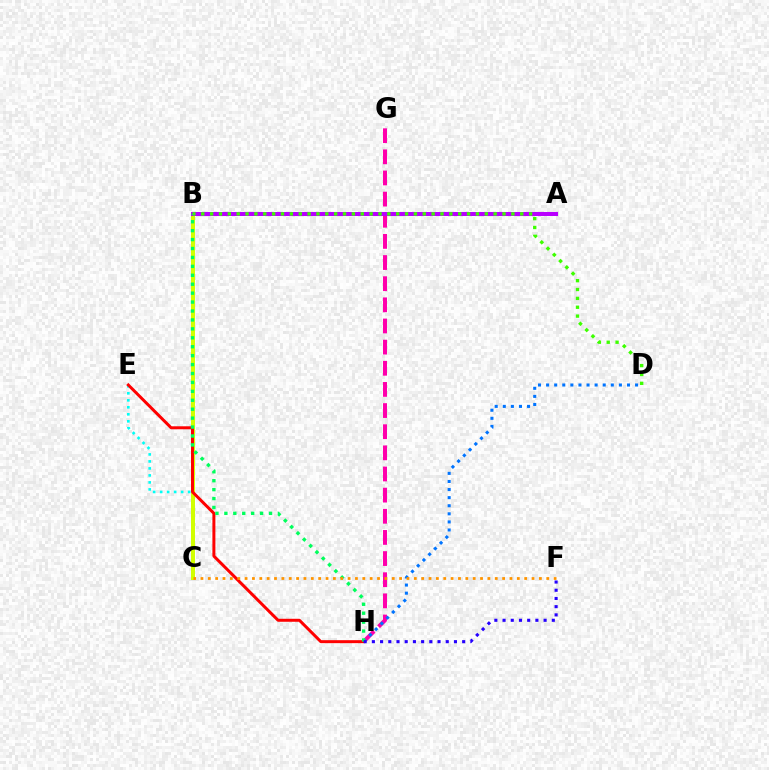{('C', 'E'): [{'color': '#00fff6', 'line_style': 'dotted', 'thickness': 1.9}], ('G', 'H'): [{'color': '#ff00ac', 'line_style': 'dashed', 'thickness': 2.87}], ('B', 'C'): [{'color': '#d1ff00', 'line_style': 'solid', 'thickness': 2.88}], ('A', 'B'): [{'color': '#b900ff', 'line_style': 'solid', 'thickness': 2.89}], ('B', 'D'): [{'color': '#3dff00', 'line_style': 'dotted', 'thickness': 2.41}], ('D', 'H'): [{'color': '#0074ff', 'line_style': 'dotted', 'thickness': 2.2}], ('E', 'H'): [{'color': '#ff0000', 'line_style': 'solid', 'thickness': 2.15}], ('B', 'H'): [{'color': '#00ff5c', 'line_style': 'dotted', 'thickness': 2.43}], ('F', 'H'): [{'color': '#2500ff', 'line_style': 'dotted', 'thickness': 2.23}], ('C', 'F'): [{'color': '#ff9400', 'line_style': 'dotted', 'thickness': 2.0}]}